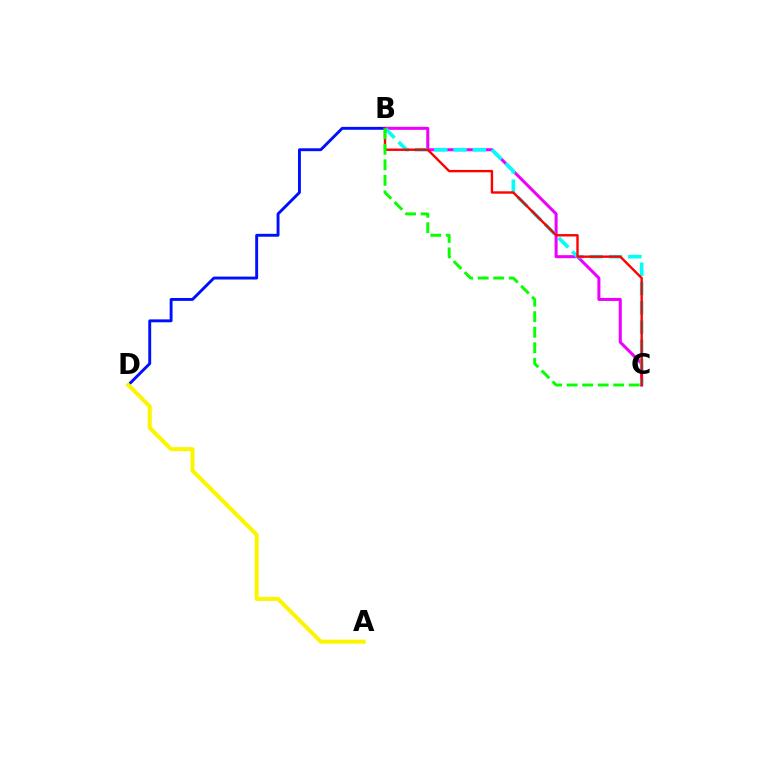{('B', 'D'): [{'color': '#0010ff', 'line_style': 'solid', 'thickness': 2.09}], ('B', 'C'): [{'color': '#ee00ff', 'line_style': 'solid', 'thickness': 2.18}, {'color': '#00fff6', 'line_style': 'dashed', 'thickness': 2.62}, {'color': '#ff0000', 'line_style': 'solid', 'thickness': 1.72}, {'color': '#08ff00', 'line_style': 'dashed', 'thickness': 2.11}], ('A', 'D'): [{'color': '#fcf500', 'line_style': 'solid', 'thickness': 2.9}]}